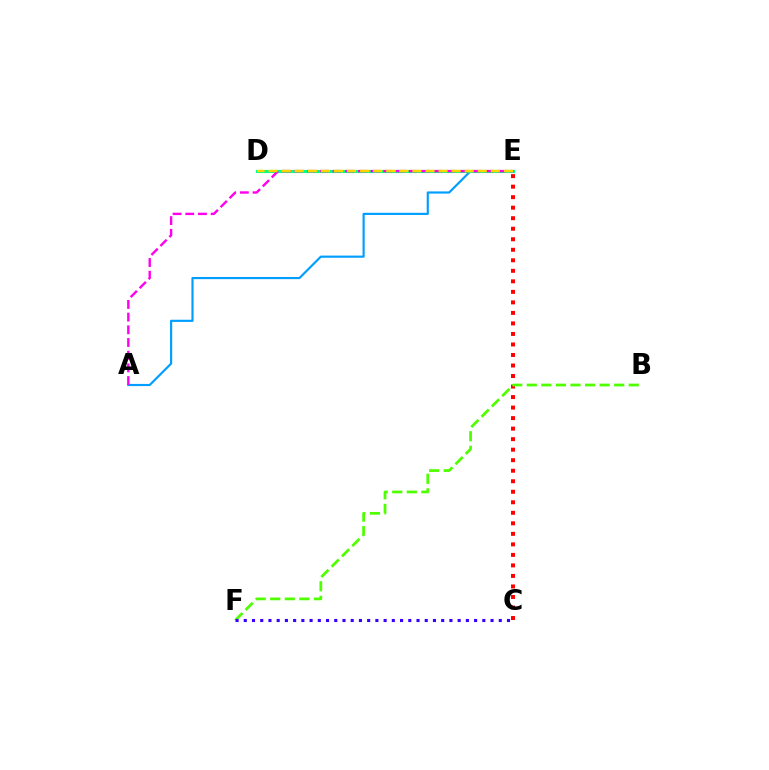{('A', 'E'): [{'color': '#009eff', 'line_style': 'solid', 'thickness': 1.56}, {'color': '#ff00ed', 'line_style': 'dashed', 'thickness': 1.72}], ('D', 'E'): [{'color': '#00ff86', 'line_style': 'solid', 'thickness': 2.23}, {'color': '#ffd500', 'line_style': 'dashed', 'thickness': 1.78}], ('C', 'E'): [{'color': '#ff0000', 'line_style': 'dotted', 'thickness': 2.86}], ('B', 'F'): [{'color': '#4fff00', 'line_style': 'dashed', 'thickness': 1.98}], ('C', 'F'): [{'color': '#3700ff', 'line_style': 'dotted', 'thickness': 2.23}]}